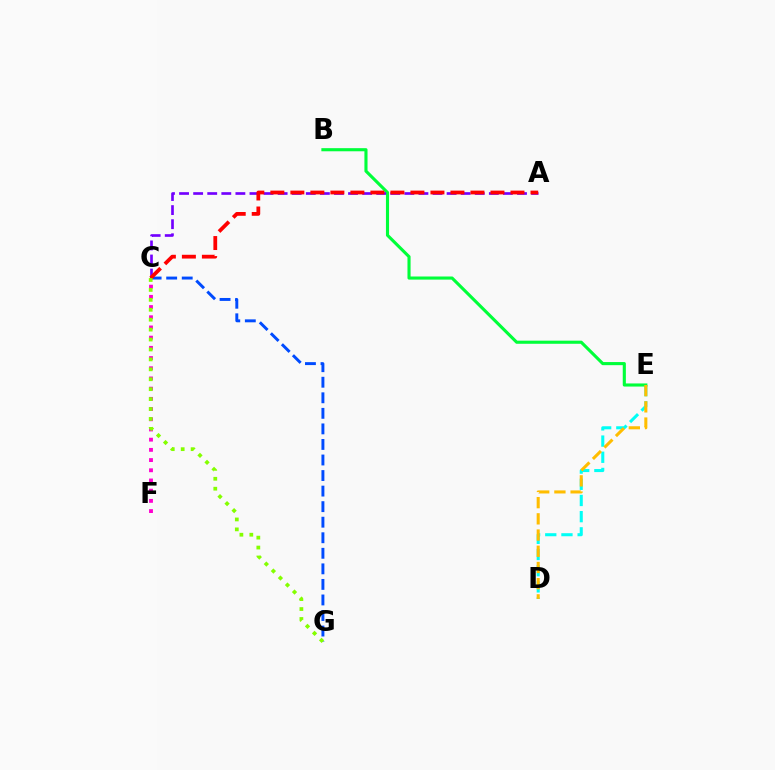{('D', 'E'): [{'color': '#00fff6', 'line_style': 'dashed', 'thickness': 2.2}, {'color': '#ffbd00', 'line_style': 'dashed', 'thickness': 2.2}], ('C', 'G'): [{'color': '#004bff', 'line_style': 'dashed', 'thickness': 2.11}, {'color': '#84ff00', 'line_style': 'dotted', 'thickness': 2.7}], ('B', 'E'): [{'color': '#00ff39', 'line_style': 'solid', 'thickness': 2.24}], ('A', 'C'): [{'color': '#7200ff', 'line_style': 'dashed', 'thickness': 1.91}, {'color': '#ff0000', 'line_style': 'dashed', 'thickness': 2.72}], ('C', 'F'): [{'color': '#ff00cf', 'line_style': 'dotted', 'thickness': 2.77}]}